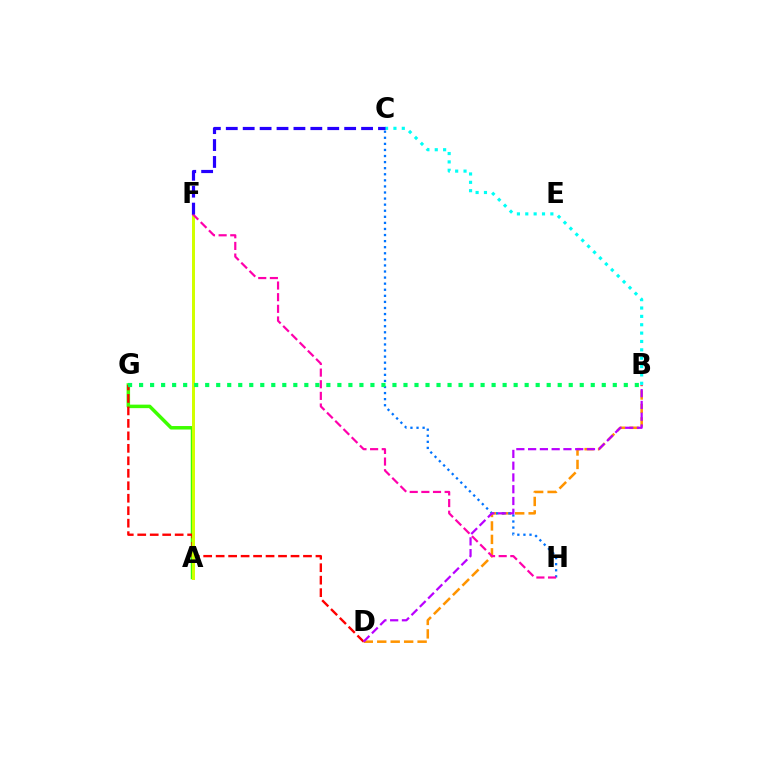{('B', 'D'): [{'color': '#ff9400', 'line_style': 'dashed', 'thickness': 1.83}, {'color': '#b900ff', 'line_style': 'dashed', 'thickness': 1.6}], ('A', 'G'): [{'color': '#3dff00', 'line_style': 'solid', 'thickness': 2.52}], ('C', 'H'): [{'color': '#0074ff', 'line_style': 'dotted', 'thickness': 1.65}], ('D', 'G'): [{'color': '#ff0000', 'line_style': 'dashed', 'thickness': 1.69}], ('A', 'F'): [{'color': '#d1ff00', 'line_style': 'solid', 'thickness': 2.15}], ('B', 'C'): [{'color': '#00fff6', 'line_style': 'dotted', 'thickness': 2.27}], ('F', 'H'): [{'color': '#ff00ac', 'line_style': 'dashed', 'thickness': 1.58}], ('C', 'F'): [{'color': '#2500ff', 'line_style': 'dashed', 'thickness': 2.3}], ('B', 'G'): [{'color': '#00ff5c', 'line_style': 'dotted', 'thickness': 2.99}]}